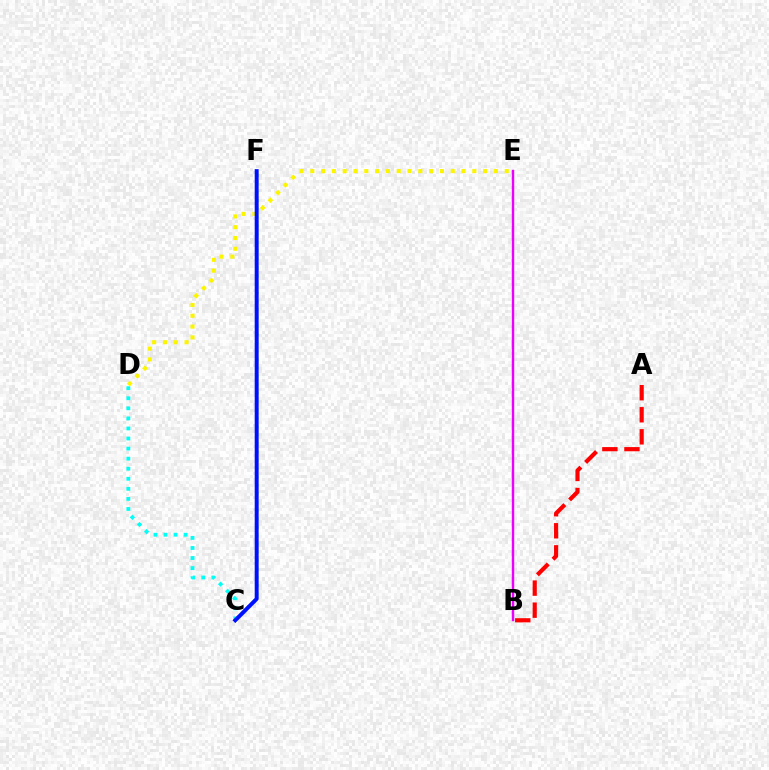{('D', 'E'): [{'color': '#fcf500', 'line_style': 'dotted', 'thickness': 2.94}], ('C', 'D'): [{'color': '#00fff6', 'line_style': 'dotted', 'thickness': 2.74}], ('C', 'F'): [{'color': '#08ff00', 'line_style': 'dotted', 'thickness': 2.27}, {'color': '#0010ff', 'line_style': 'solid', 'thickness': 2.84}], ('B', 'E'): [{'color': '#ee00ff', 'line_style': 'solid', 'thickness': 1.75}], ('A', 'B'): [{'color': '#ff0000', 'line_style': 'dashed', 'thickness': 3.0}]}